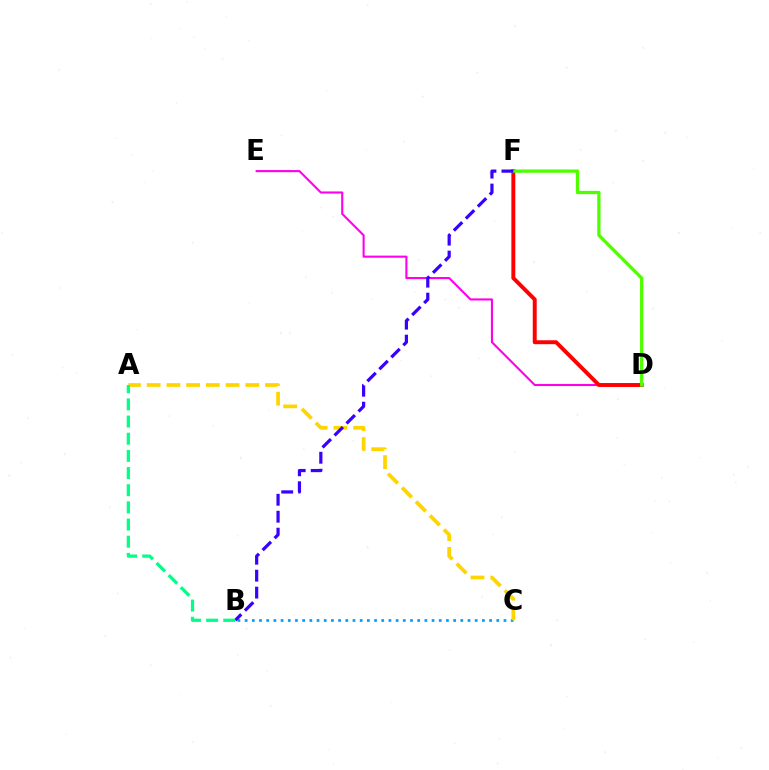{('B', 'C'): [{'color': '#009eff', 'line_style': 'dotted', 'thickness': 1.95}], ('A', 'C'): [{'color': '#ffd500', 'line_style': 'dashed', 'thickness': 2.68}], ('D', 'E'): [{'color': '#ff00ed', 'line_style': 'solid', 'thickness': 1.51}], ('D', 'F'): [{'color': '#ff0000', 'line_style': 'solid', 'thickness': 2.83}, {'color': '#4fff00', 'line_style': 'solid', 'thickness': 2.36}], ('B', 'F'): [{'color': '#3700ff', 'line_style': 'dashed', 'thickness': 2.3}], ('A', 'B'): [{'color': '#00ff86', 'line_style': 'dashed', 'thickness': 2.33}]}